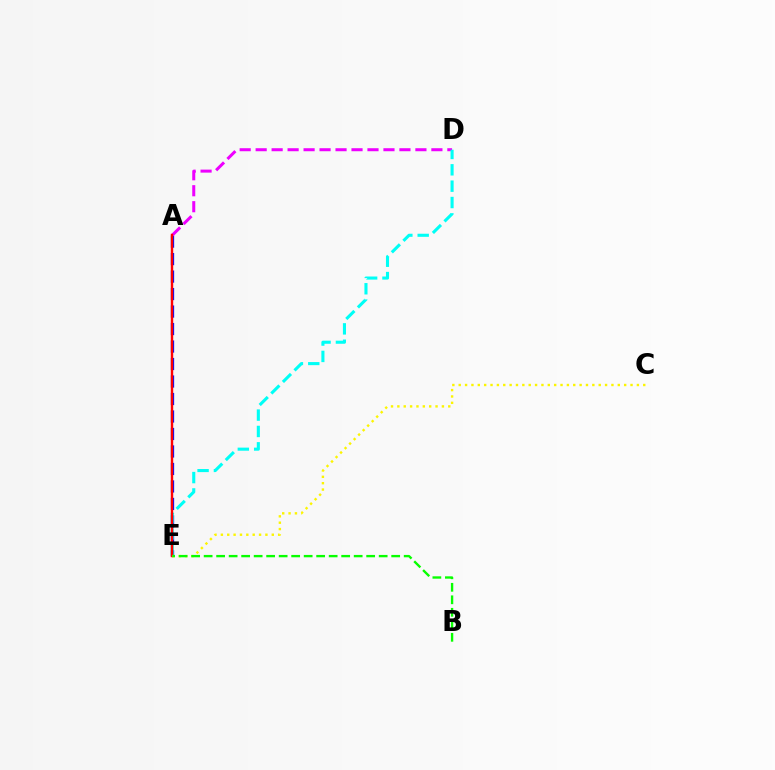{('A', 'E'): [{'color': '#0010ff', 'line_style': 'dashed', 'thickness': 2.38}, {'color': '#ff0000', 'line_style': 'solid', 'thickness': 1.73}], ('A', 'D'): [{'color': '#ee00ff', 'line_style': 'dashed', 'thickness': 2.17}], ('D', 'E'): [{'color': '#00fff6', 'line_style': 'dashed', 'thickness': 2.22}], ('C', 'E'): [{'color': '#fcf500', 'line_style': 'dotted', 'thickness': 1.73}], ('B', 'E'): [{'color': '#08ff00', 'line_style': 'dashed', 'thickness': 1.7}]}